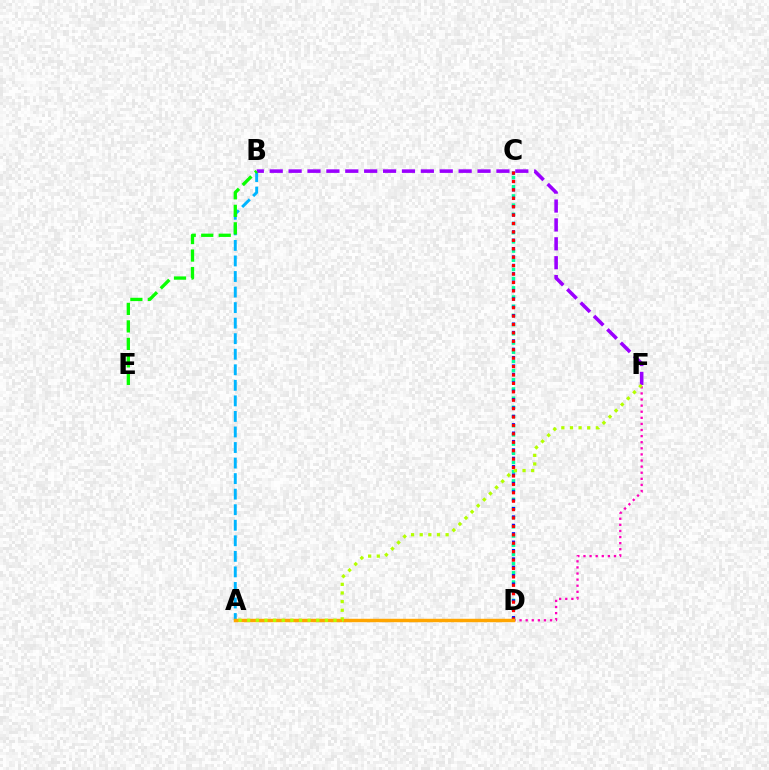{('D', 'F'): [{'color': '#ff00bd', 'line_style': 'dotted', 'thickness': 1.66}], ('C', 'D'): [{'color': '#00ff9d', 'line_style': 'dotted', 'thickness': 2.5}, {'color': '#0010ff', 'line_style': 'dotted', 'thickness': 2.28}, {'color': '#ff0000', 'line_style': 'dotted', 'thickness': 2.29}], ('A', 'B'): [{'color': '#00b5ff', 'line_style': 'dashed', 'thickness': 2.11}], ('B', 'F'): [{'color': '#9b00ff', 'line_style': 'dashed', 'thickness': 2.57}], ('A', 'D'): [{'color': '#ffa500', 'line_style': 'solid', 'thickness': 2.48}], ('A', 'F'): [{'color': '#b3ff00', 'line_style': 'dotted', 'thickness': 2.34}], ('B', 'E'): [{'color': '#08ff00', 'line_style': 'dashed', 'thickness': 2.38}]}